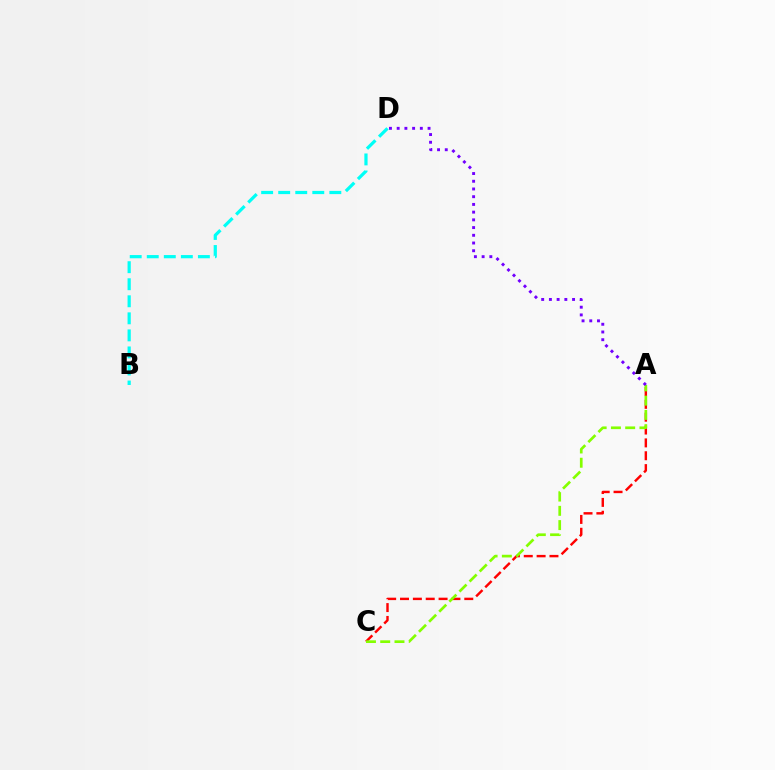{('A', 'C'): [{'color': '#ff0000', 'line_style': 'dashed', 'thickness': 1.75}, {'color': '#84ff00', 'line_style': 'dashed', 'thickness': 1.94}], ('B', 'D'): [{'color': '#00fff6', 'line_style': 'dashed', 'thickness': 2.32}], ('A', 'D'): [{'color': '#7200ff', 'line_style': 'dotted', 'thickness': 2.1}]}